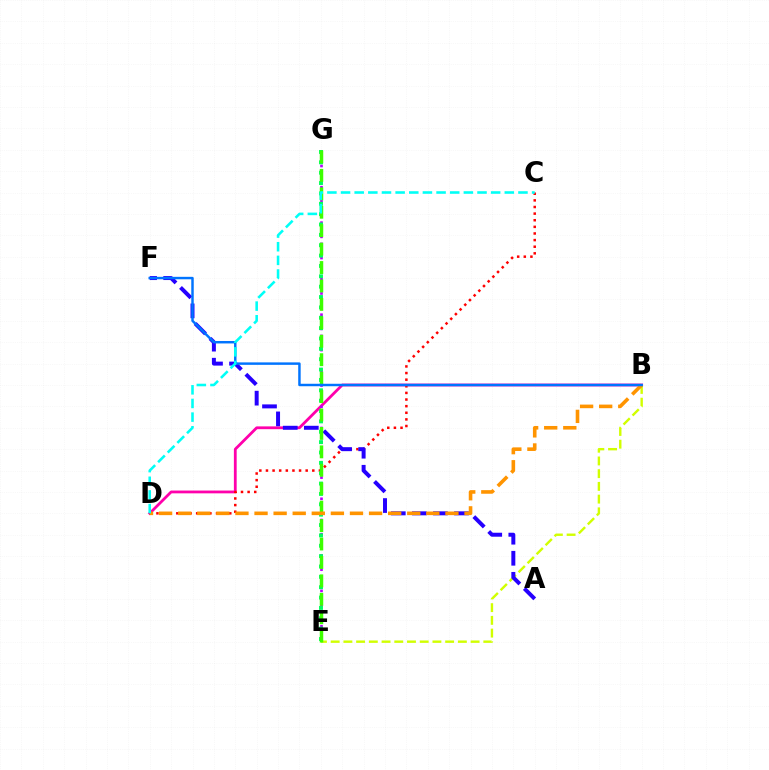{('B', 'D'): [{'color': '#ff00ac', 'line_style': 'solid', 'thickness': 2.01}, {'color': '#ff9400', 'line_style': 'dashed', 'thickness': 2.59}], ('C', 'D'): [{'color': '#ff0000', 'line_style': 'dotted', 'thickness': 1.8}, {'color': '#00fff6', 'line_style': 'dashed', 'thickness': 1.85}], ('E', 'G'): [{'color': '#b900ff', 'line_style': 'dotted', 'thickness': 1.92}, {'color': '#00ff5c', 'line_style': 'dotted', 'thickness': 2.82}, {'color': '#3dff00', 'line_style': 'dashed', 'thickness': 2.5}], ('B', 'E'): [{'color': '#d1ff00', 'line_style': 'dashed', 'thickness': 1.73}], ('A', 'F'): [{'color': '#2500ff', 'line_style': 'dashed', 'thickness': 2.86}], ('B', 'F'): [{'color': '#0074ff', 'line_style': 'solid', 'thickness': 1.77}]}